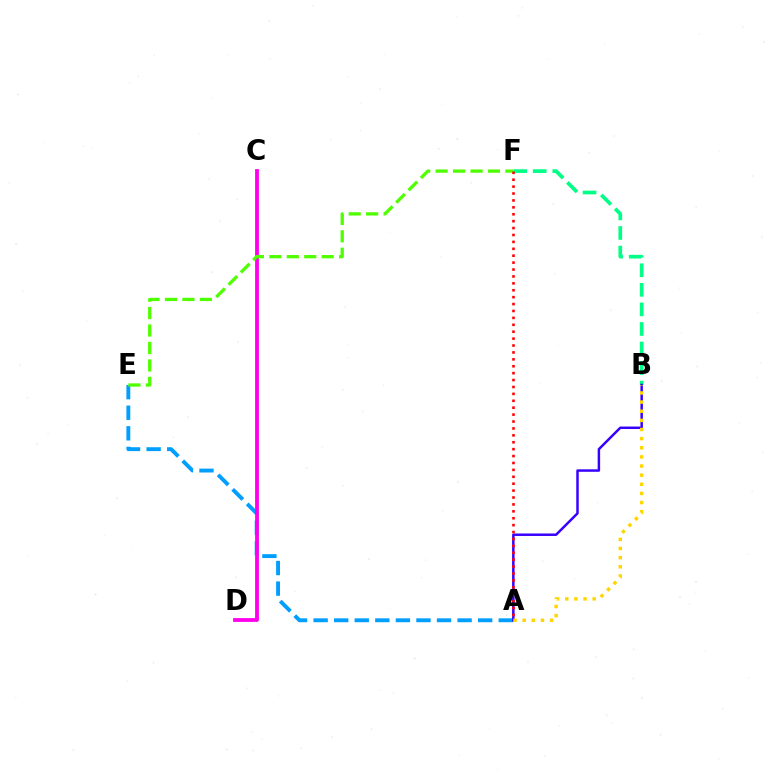{('A', 'E'): [{'color': '#009eff', 'line_style': 'dashed', 'thickness': 2.79}], ('C', 'D'): [{'color': '#ff00ed', 'line_style': 'solid', 'thickness': 2.75}], ('B', 'F'): [{'color': '#00ff86', 'line_style': 'dashed', 'thickness': 2.66}], ('A', 'B'): [{'color': '#3700ff', 'line_style': 'solid', 'thickness': 1.78}, {'color': '#ffd500', 'line_style': 'dotted', 'thickness': 2.48}], ('E', 'F'): [{'color': '#4fff00', 'line_style': 'dashed', 'thickness': 2.37}], ('A', 'F'): [{'color': '#ff0000', 'line_style': 'dotted', 'thickness': 1.88}]}